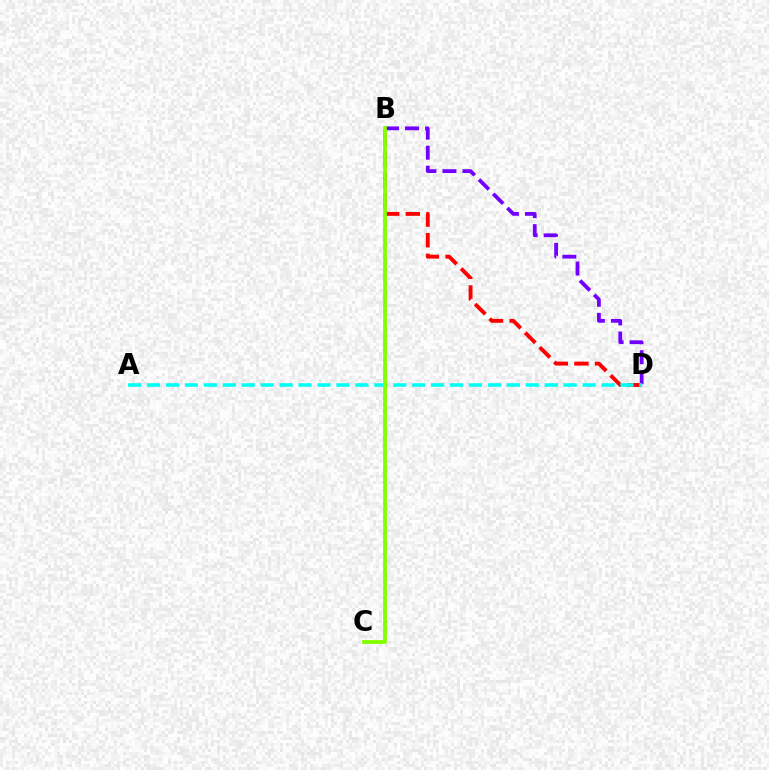{('B', 'D'): [{'color': '#7200ff', 'line_style': 'dashed', 'thickness': 2.72}, {'color': '#ff0000', 'line_style': 'dashed', 'thickness': 2.8}], ('A', 'D'): [{'color': '#00fff6', 'line_style': 'dashed', 'thickness': 2.57}], ('B', 'C'): [{'color': '#84ff00', 'line_style': 'solid', 'thickness': 2.75}]}